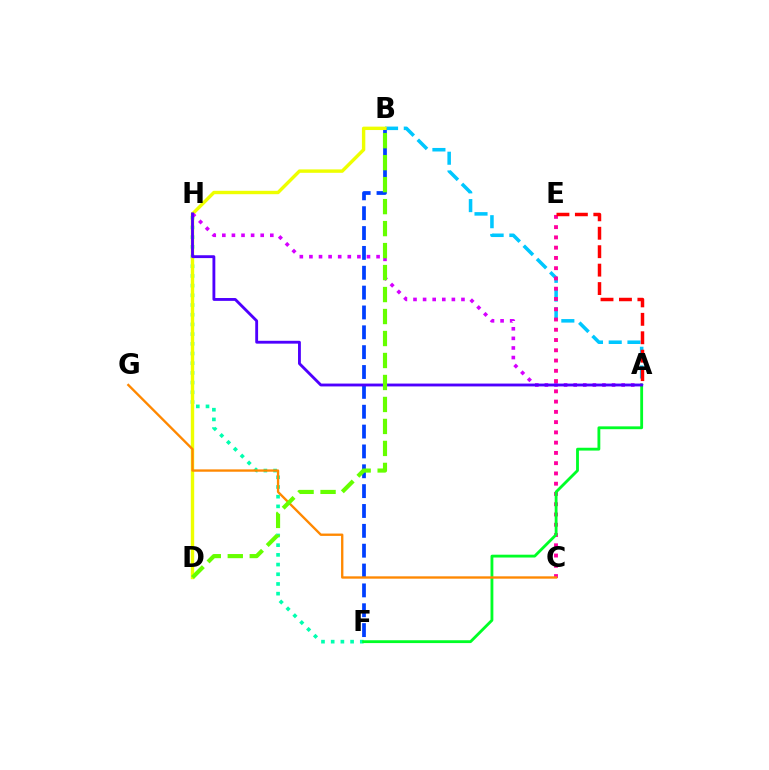{('A', 'B'): [{'color': '#00c7ff', 'line_style': 'dashed', 'thickness': 2.55}], ('C', 'E'): [{'color': '#ff00a0', 'line_style': 'dotted', 'thickness': 2.79}], ('F', 'H'): [{'color': '#00ffaf', 'line_style': 'dotted', 'thickness': 2.63}], ('B', 'F'): [{'color': '#003fff', 'line_style': 'dashed', 'thickness': 2.7}], ('B', 'D'): [{'color': '#eeff00', 'line_style': 'solid', 'thickness': 2.45}, {'color': '#66ff00', 'line_style': 'dashed', 'thickness': 2.99}], ('A', 'H'): [{'color': '#d600ff', 'line_style': 'dotted', 'thickness': 2.61}, {'color': '#4f00ff', 'line_style': 'solid', 'thickness': 2.05}], ('A', 'F'): [{'color': '#00ff27', 'line_style': 'solid', 'thickness': 2.04}], ('C', 'G'): [{'color': '#ff8800', 'line_style': 'solid', 'thickness': 1.69}], ('A', 'E'): [{'color': '#ff0000', 'line_style': 'dashed', 'thickness': 2.5}]}